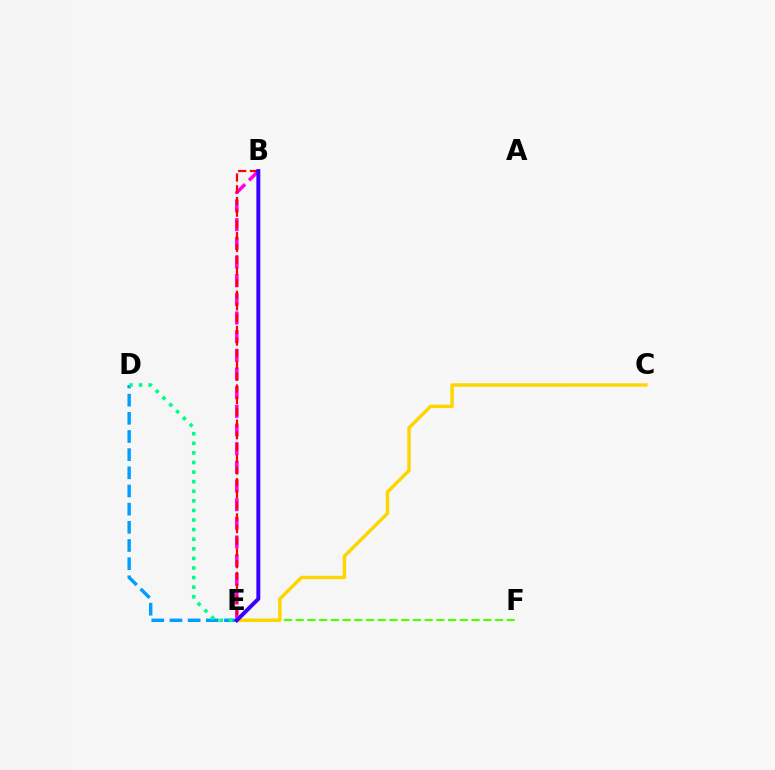{('D', 'E'): [{'color': '#009eff', 'line_style': 'dashed', 'thickness': 2.47}, {'color': '#00ff86', 'line_style': 'dotted', 'thickness': 2.61}], ('B', 'E'): [{'color': '#ff00ed', 'line_style': 'dashed', 'thickness': 2.54}, {'color': '#ff0000', 'line_style': 'dashed', 'thickness': 1.59}, {'color': '#3700ff', 'line_style': 'solid', 'thickness': 2.83}], ('E', 'F'): [{'color': '#4fff00', 'line_style': 'dashed', 'thickness': 1.59}], ('C', 'E'): [{'color': '#ffd500', 'line_style': 'solid', 'thickness': 2.48}]}